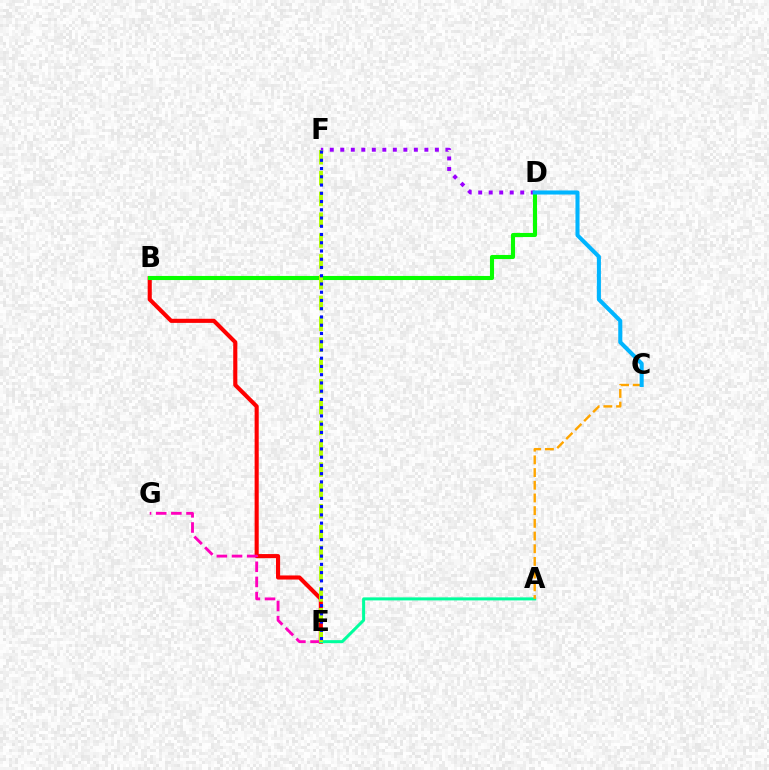{('B', 'E'): [{'color': '#ff0000', 'line_style': 'solid', 'thickness': 2.96}], ('E', 'G'): [{'color': '#ff00bd', 'line_style': 'dashed', 'thickness': 2.06}], ('A', 'E'): [{'color': '#00ff9d', 'line_style': 'solid', 'thickness': 2.17}], ('A', 'C'): [{'color': '#ffa500', 'line_style': 'dashed', 'thickness': 1.72}], ('D', 'F'): [{'color': '#9b00ff', 'line_style': 'dotted', 'thickness': 2.86}], ('B', 'D'): [{'color': '#08ff00', 'line_style': 'solid', 'thickness': 2.95}], ('E', 'F'): [{'color': '#b3ff00', 'line_style': 'dashed', 'thickness': 2.83}, {'color': '#0010ff', 'line_style': 'dotted', 'thickness': 2.24}], ('C', 'D'): [{'color': '#00b5ff', 'line_style': 'solid', 'thickness': 2.92}]}